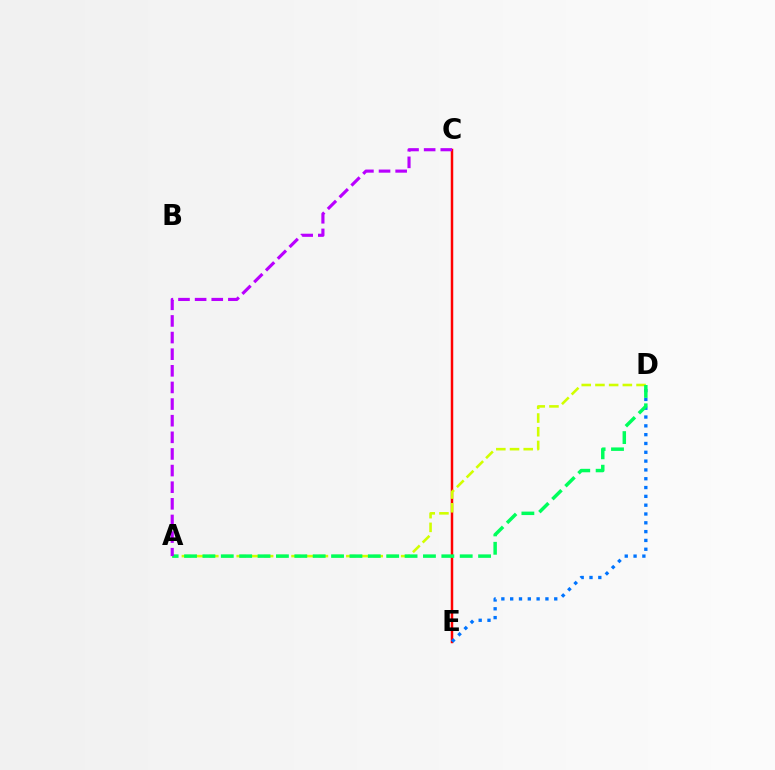{('C', 'E'): [{'color': '#ff0000', 'line_style': 'solid', 'thickness': 1.79}], ('A', 'D'): [{'color': '#d1ff00', 'line_style': 'dashed', 'thickness': 1.86}, {'color': '#00ff5c', 'line_style': 'dashed', 'thickness': 2.5}], ('D', 'E'): [{'color': '#0074ff', 'line_style': 'dotted', 'thickness': 2.39}], ('A', 'C'): [{'color': '#b900ff', 'line_style': 'dashed', 'thickness': 2.26}]}